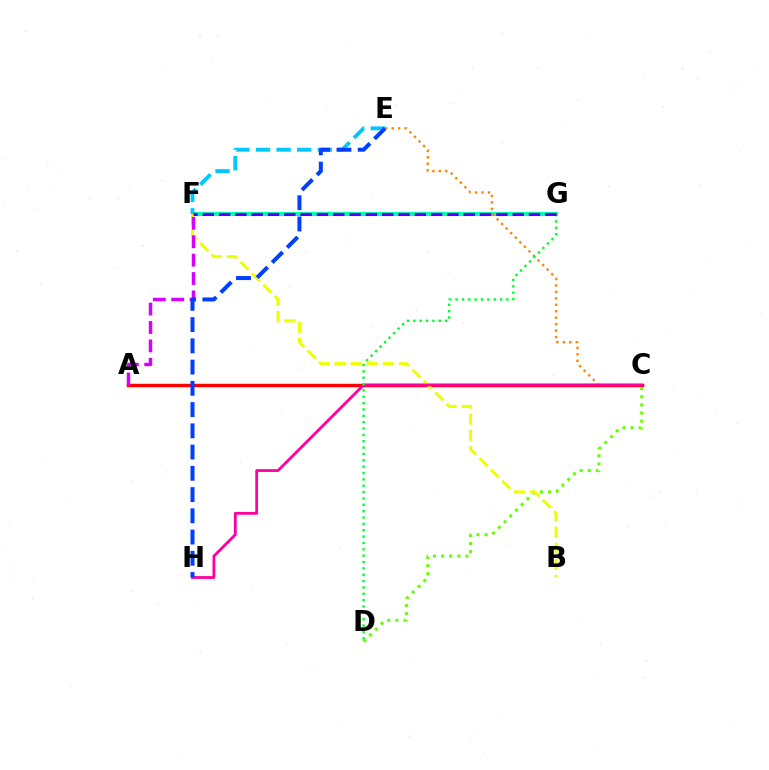{('A', 'C'): [{'color': '#ff0000', 'line_style': 'solid', 'thickness': 2.48}], ('F', 'G'): [{'color': '#00ffaf', 'line_style': 'solid', 'thickness': 2.9}, {'color': '#4f00ff', 'line_style': 'dashed', 'thickness': 2.22}], ('C', 'E'): [{'color': '#ff8800', 'line_style': 'dotted', 'thickness': 1.75}], ('C', 'D'): [{'color': '#66ff00', 'line_style': 'dotted', 'thickness': 2.2}], ('B', 'F'): [{'color': '#eeff00', 'line_style': 'dashed', 'thickness': 2.19}], ('C', 'H'): [{'color': '#ff00a0', 'line_style': 'solid', 'thickness': 2.01}], ('A', 'F'): [{'color': '#d600ff', 'line_style': 'dashed', 'thickness': 2.5}], ('E', 'F'): [{'color': '#00c7ff', 'line_style': 'dashed', 'thickness': 2.8}], ('E', 'H'): [{'color': '#003fff', 'line_style': 'dashed', 'thickness': 2.89}], ('D', 'G'): [{'color': '#00ff27', 'line_style': 'dotted', 'thickness': 1.73}]}